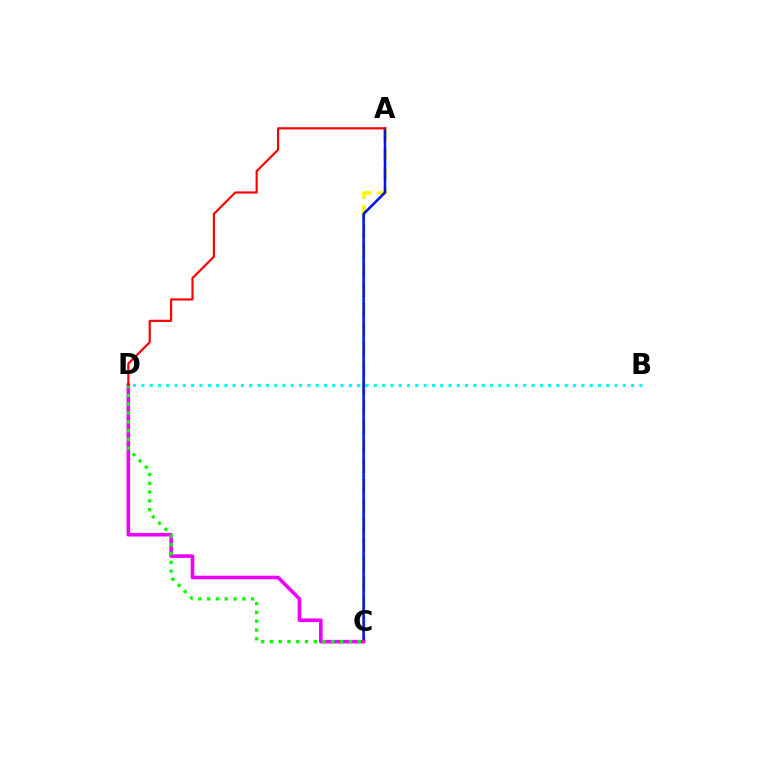{('A', 'C'): [{'color': '#fcf500', 'line_style': 'dashed', 'thickness': 2.66}, {'color': '#0010ff', 'line_style': 'solid', 'thickness': 1.84}], ('B', 'D'): [{'color': '#00fff6', 'line_style': 'dotted', 'thickness': 2.26}], ('C', 'D'): [{'color': '#ee00ff', 'line_style': 'solid', 'thickness': 2.58}, {'color': '#08ff00', 'line_style': 'dotted', 'thickness': 2.39}], ('A', 'D'): [{'color': '#ff0000', 'line_style': 'solid', 'thickness': 1.56}]}